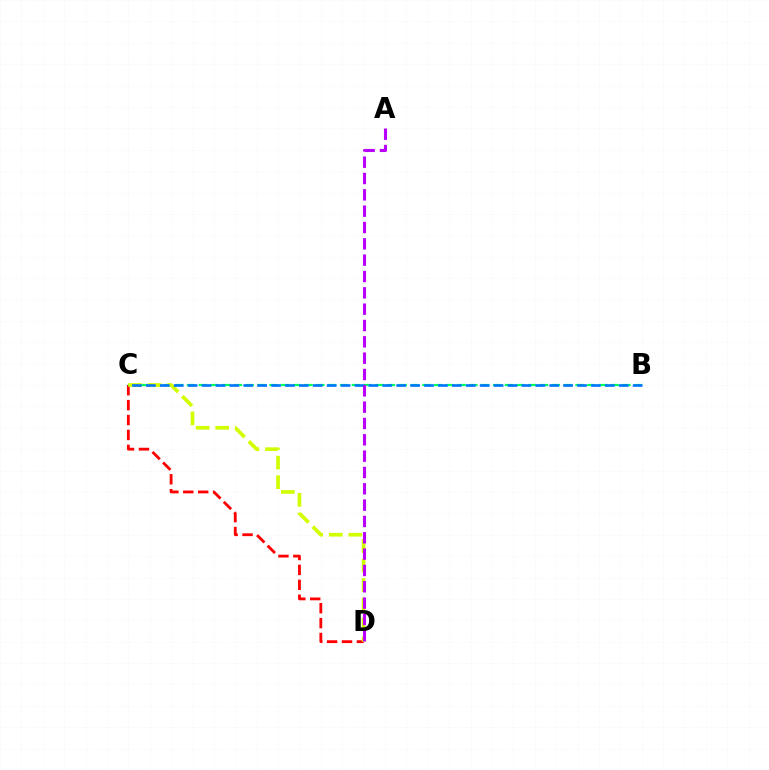{('C', 'D'): [{'color': '#ff0000', 'line_style': 'dashed', 'thickness': 2.03}, {'color': '#d1ff00', 'line_style': 'dashed', 'thickness': 2.66}], ('B', 'C'): [{'color': '#00ff5c', 'line_style': 'dashed', 'thickness': 1.6}, {'color': '#0074ff', 'line_style': 'dashed', 'thickness': 1.89}], ('A', 'D'): [{'color': '#b900ff', 'line_style': 'dashed', 'thickness': 2.22}]}